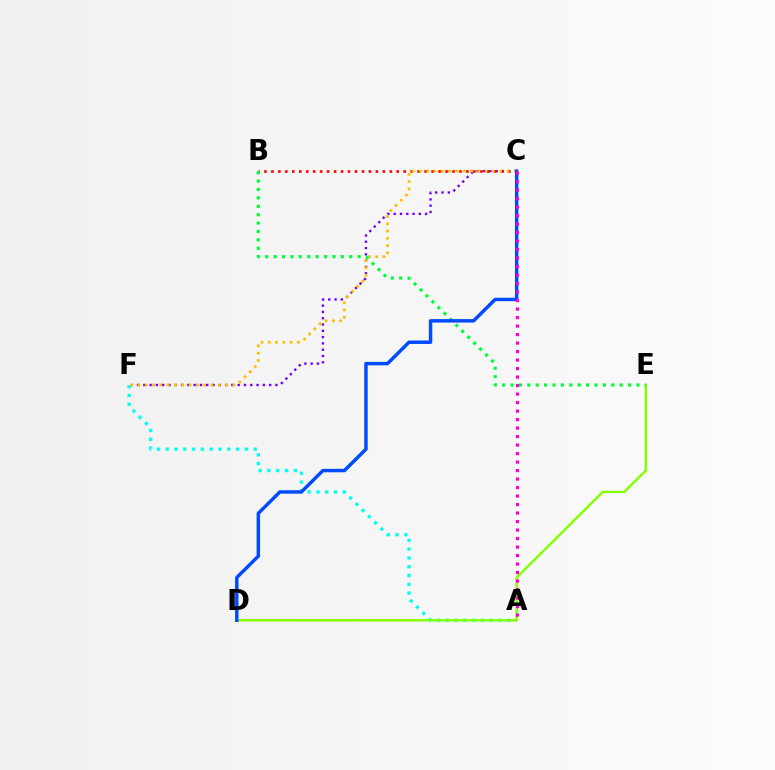{('C', 'F'): [{'color': '#7200ff', 'line_style': 'dotted', 'thickness': 1.71}, {'color': '#ffbd00', 'line_style': 'dotted', 'thickness': 1.98}], ('A', 'F'): [{'color': '#00fff6', 'line_style': 'dotted', 'thickness': 2.39}], ('D', 'E'): [{'color': '#84ff00', 'line_style': 'solid', 'thickness': 1.75}], ('B', 'C'): [{'color': '#ff0000', 'line_style': 'dotted', 'thickness': 1.89}], ('B', 'E'): [{'color': '#00ff39', 'line_style': 'dotted', 'thickness': 2.28}], ('C', 'D'): [{'color': '#004bff', 'line_style': 'solid', 'thickness': 2.49}], ('A', 'C'): [{'color': '#ff00cf', 'line_style': 'dotted', 'thickness': 2.31}]}